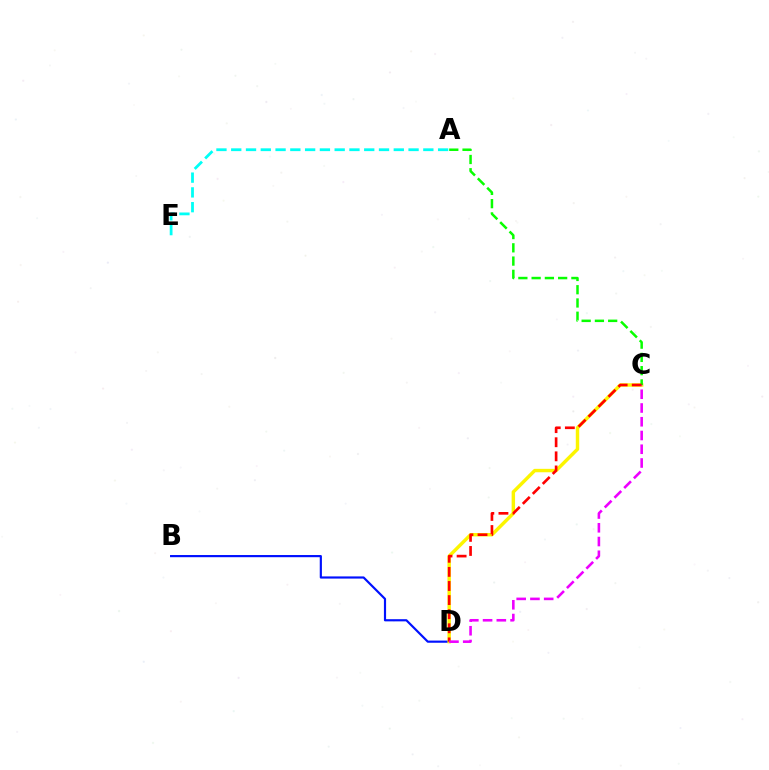{('B', 'D'): [{'color': '#0010ff', 'line_style': 'solid', 'thickness': 1.56}], ('C', 'D'): [{'color': '#fcf500', 'line_style': 'solid', 'thickness': 2.47}, {'color': '#ff0000', 'line_style': 'dashed', 'thickness': 1.92}, {'color': '#ee00ff', 'line_style': 'dashed', 'thickness': 1.87}], ('A', 'C'): [{'color': '#08ff00', 'line_style': 'dashed', 'thickness': 1.8}], ('A', 'E'): [{'color': '#00fff6', 'line_style': 'dashed', 'thickness': 2.01}]}